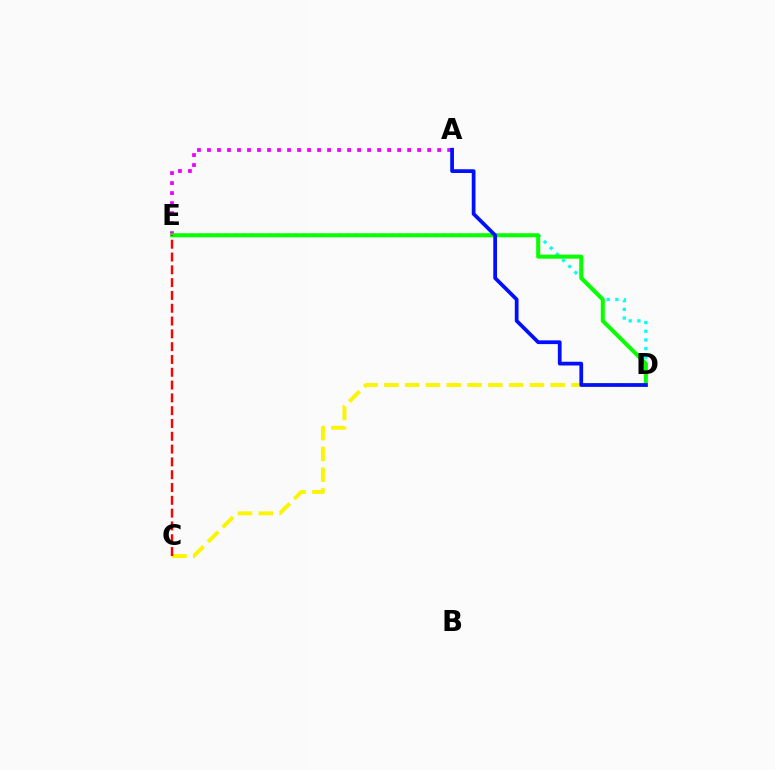{('A', 'E'): [{'color': '#ee00ff', 'line_style': 'dotted', 'thickness': 2.72}], ('C', 'D'): [{'color': '#fcf500', 'line_style': 'dashed', 'thickness': 2.83}], ('D', 'E'): [{'color': '#00fff6', 'line_style': 'dotted', 'thickness': 2.36}, {'color': '#08ff00', 'line_style': 'solid', 'thickness': 2.9}], ('C', 'E'): [{'color': '#ff0000', 'line_style': 'dashed', 'thickness': 1.74}], ('A', 'D'): [{'color': '#0010ff', 'line_style': 'solid', 'thickness': 2.7}]}